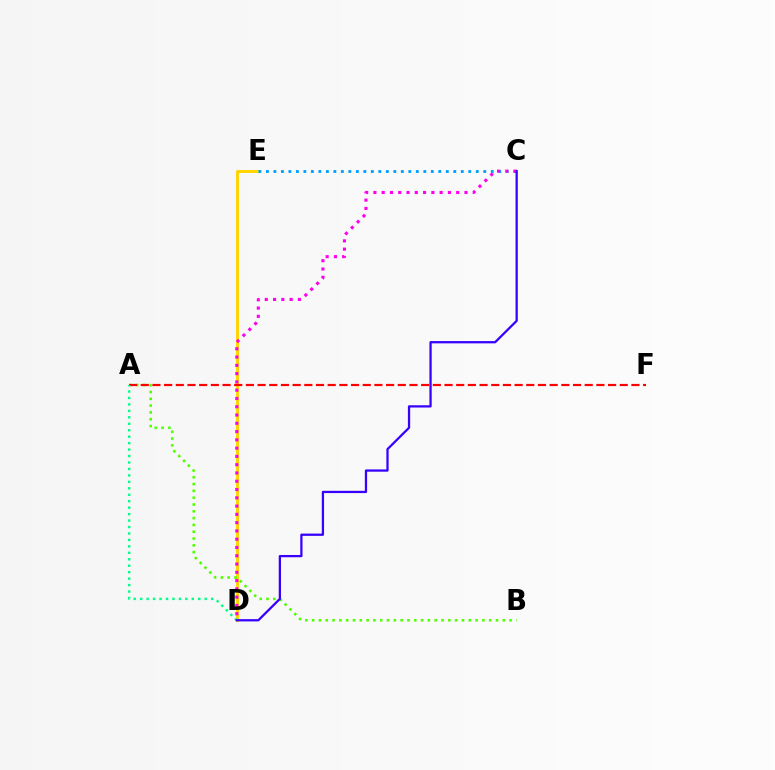{('D', 'E'): [{'color': '#ffd500', 'line_style': 'solid', 'thickness': 2.12}], ('A', 'B'): [{'color': '#4fff00', 'line_style': 'dotted', 'thickness': 1.85}], ('A', 'F'): [{'color': '#ff0000', 'line_style': 'dashed', 'thickness': 1.59}], ('C', 'E'): [{'color': '#009eff', 'line_style': 'dotted', 'thickness': 2.04}], ('A', 'D'): [{'color': '#00ff86', 'line_style': 'dotted', 'thickness': 1.75}], ('C', 'D'): [{'color': '#ff00ed', 'line_style': 'dotted', 'thickness': 2.25}, {'color': '#3700ff', 'line_style': 'solid', 'thickness': 1.63}]}